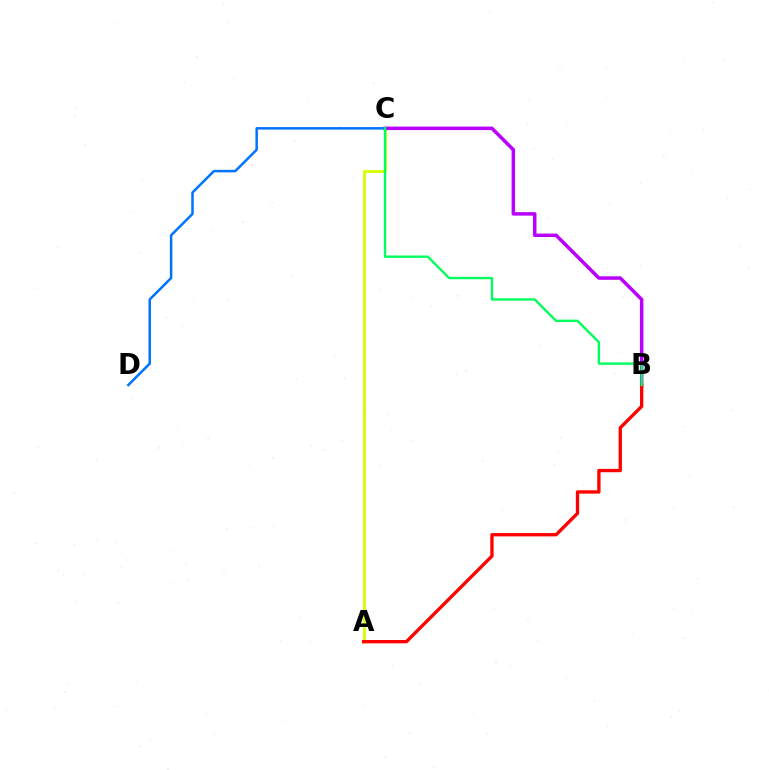{('A', 'C'): [{'color': '#d1ff00', 'line_style': 'solid', 'thickness': 2.0}], ('B', 'C'): [{'color': '#b900ff', 'line_style': 'solid', 'thickness': 2.52}, {'color': '#00ff5c', 'line_style': 'solid', 'thickness': 1.7}], ('A', 'B'): [{'color': '#ff0000', 'line_style': 'solid', 'thickness': 2.39}], ('C', 'D'): [{'color': '#0074ff', 'line_style': 'solid', 'thickness': 1.8}]}